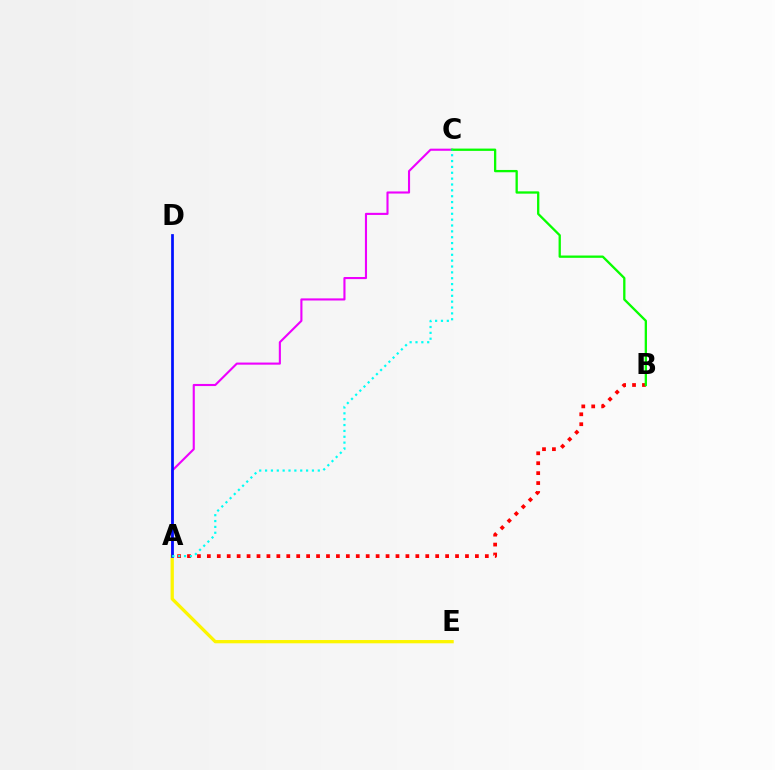{('A', 'C'): [{'color': '#ee00ff', 'line_style': 'solid', 'thickness': 1.52}, {'color': '#00fff6', 'line_style': 'dotted', 'thickness': 1.59}], ('A', 'B'): [{'color': '#ff0000', 'line_style': 'dotted', 'thickness': 2.7}], ('A', 'E'): [{'color': '#fcf500', 'line_style': 'solid', 'thickness': 2.36}], ('A', 'D'): [{'color': '#0010ff', 'line_style': 'solid', 'thickness': 1.97}], ('B', 'C'): [{'color': '#08ff00', 'line_style': 'solid', 'thickness': 1.66}]}